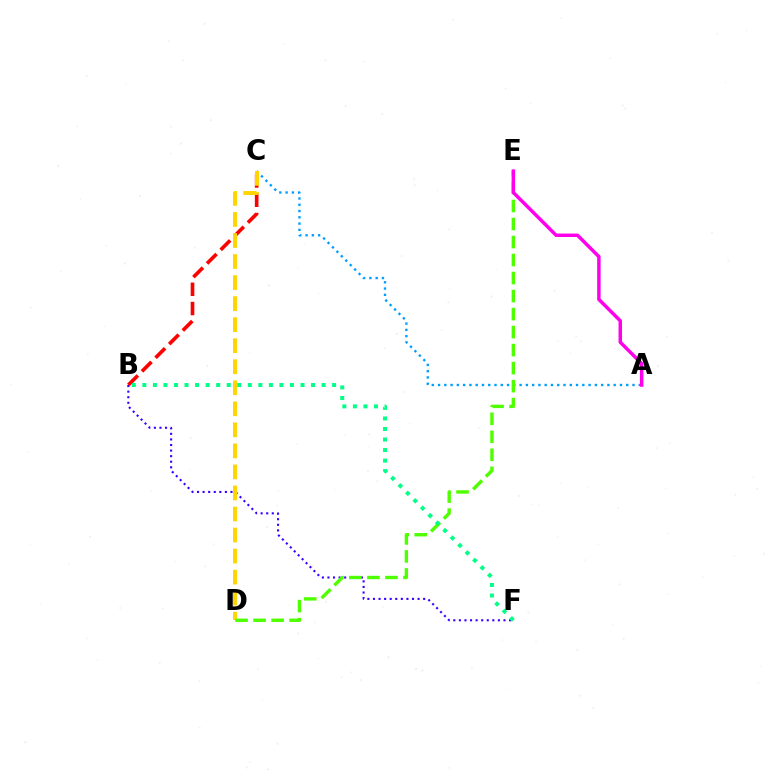{('A', 'C'): [{'color': '#009eff', 'line_style': 'dotted', 'thickness': 1.7}], ('B', 'F'): [{'color': '#3700ff', 'line_style': 'dotted', 'thickness': 1.51}, {'color': '#00ff86', 'line_style': 'dotted', 'thickness': 2.86}], ('B', 'C'): [{'color': '#ff0000', 'line_style': 'dashed', 'thickness': 2.62}], ('C', 'D'): [{'color': '#ffd500', 'line_style': 'dashed', 'thickness': 2.86}], ('D', 'E'): [{'color': '#4fff00', 'line_style': 'dashed', 'thickness': 2.45}], ('A', 'E'): [{'color': '#ff00ed', 'line_style': 'solid', 'thickness': 2.5}]}